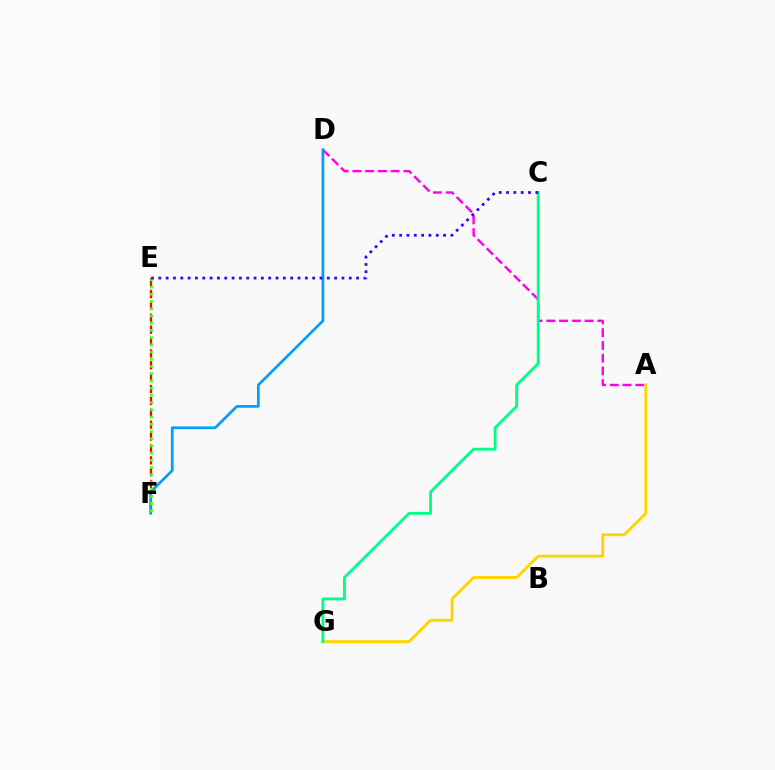{('A', 'D'): [{'color': '#ff00ed', 'line_style': 'dashed', 'thickness': 1.73}], ('E', 'F'): [{'color': '#ff0000', 'line_style': 'dashed', 'thickness': 1.61}, {'color': '#4fff00', 'line_style': 'dotted', 'thickness': 1.96}], ('D', 'F'): [{'color': '#009eff', 'line_style': 'solid', 'thickness': 1.95}], ('A', 'G'): [{'color': '#ffd500', 'line_style': 'solid', 'thickness': 2.09}], ('C', 'G'): [{'color': '#00ff86', 'line_style': 'solid', 'thickness': 2.04}], ('C', 'E'): [{'color': '#3700ff', 'line_style': 'dotted', 'thickness': 1.99}]}